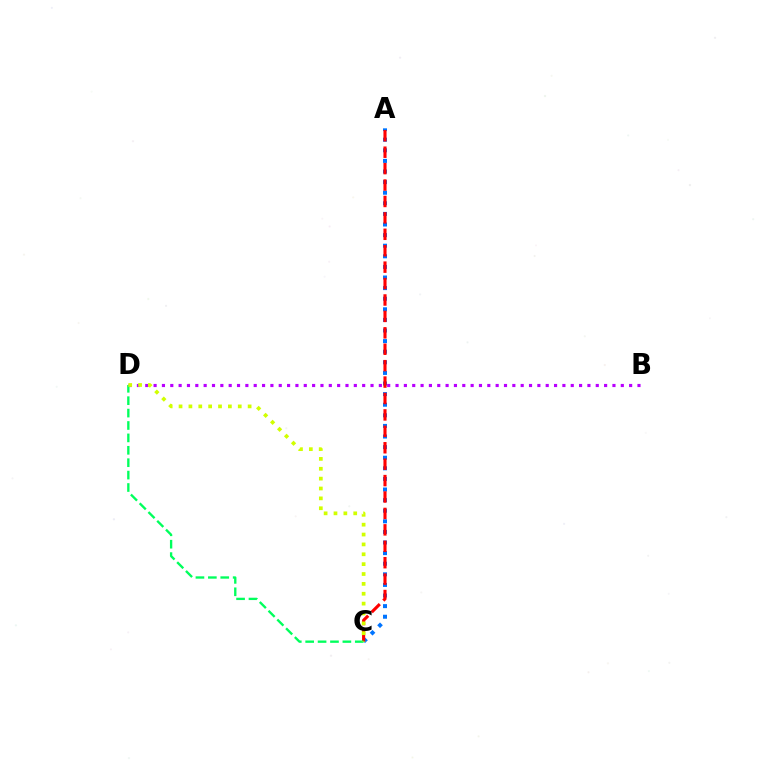{('A', 'C'): [{'color': '#0074ff', 'line_style': 'dotted', 'thickness': 2.88}, {'color': '#ff0000', 'line_style': 'dashed', 'thickness': 2.23}], ('B', 'D'): [{'color': '#b900ff', 'line_style': 'dotted', 'thickness': 2.27}], ('C', 'D'): [{'color': '#00ff5c', 'line_style': 'dashed', 'thickness': 1.68}, {'color': '#d1ff00', 'line_style': 'dotted', 'thickness': 2.68}]}